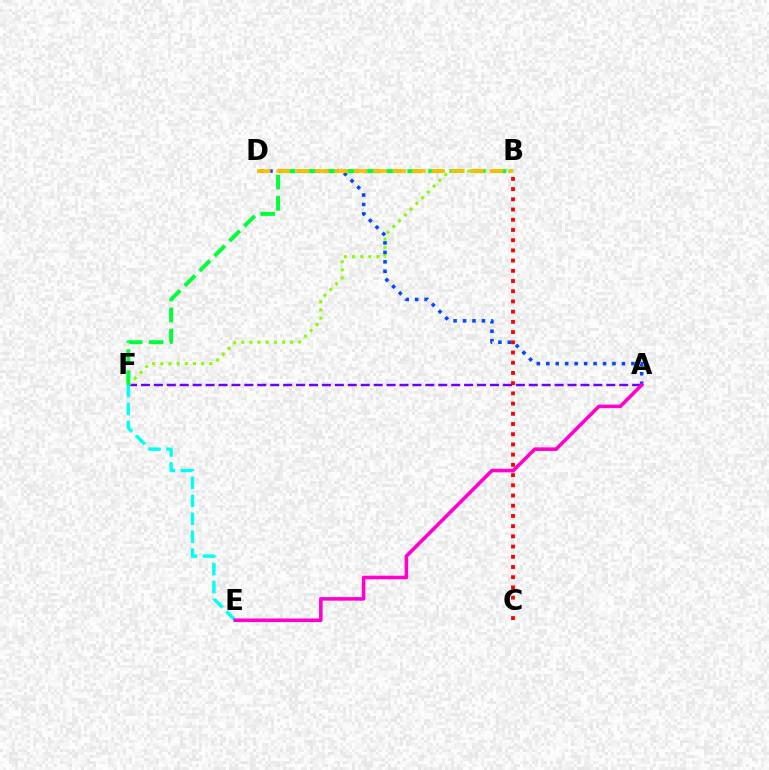{('A', 'F'): [{'color': '#7200ff', 'line_style': 'dashed', 'thickness': 1.76}], ('B', 'F'): [{'color': '#84ff00', 'line_style': 'dotted', 'thickness': 2.22}, {'color': '#00ff39', 'line_style': 'dashed', 'thickness': 2.86}], ('B', 'C'): [{'color': '#ff0000', 'line_style': 'dotted', 'thickness': 2.78}], ('A', 'D'): [{'color': '#004bff', 'line_style': 'dotted', 'thickness': 2.57}], ('E', 'F'): [{'color': '#00fff6', 'line_style': 'dashed', 'thickness': 2.44}], ('A', 'E'): [{'color': '#ff00cf', 'line_style': 'solid', 'thickness': 2.57}], ('B', 'D'): [{'color': '#ffbd00', 'line_style': 'dashed', 'thickness': 2.63}]}